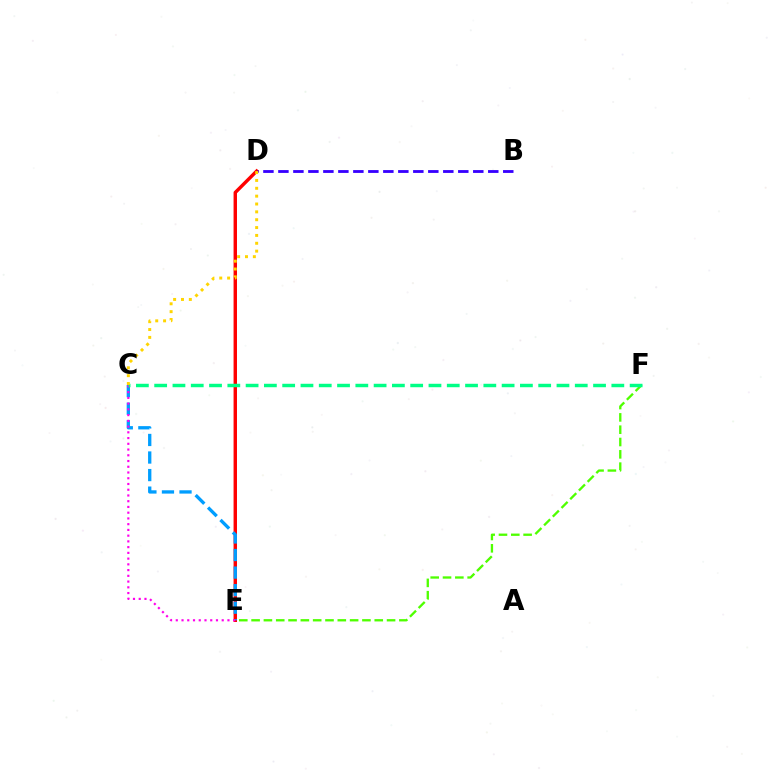{('E', 'F'): [{'color': '#4fff00', 'line_style': 'dashed', 'thickness': 1.67}], ('D', 'E'): [{'color': '#ff0000', 'line_style': 'solid', 'thickness': 2.46}], ('C', 'E'): [{'color': '#009eff', 'line_style': 'dashed', 'thickness': 2.38}, {'color': '#ff00ed', 'line_style': 'dotted', 'thickness': 1.56}], ('C', 'F'): [{'color': '#00ff86', 'line_style': 'dashed', 'thickness': 2.48}], ('B', 'D'): [{'color': '#3700ff', 'line_style': 'dashed', 'thickness': 2.04}], ('C', 'D'): [{'color': '#ffd500', 'line_style': 'dotted', 'thickness': 2.13}]}